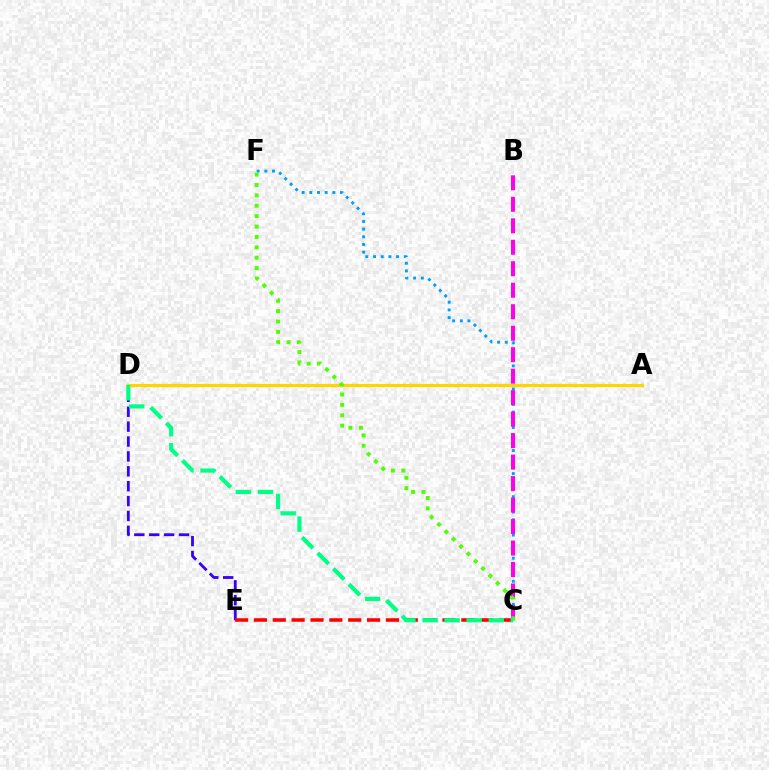{('C', 'F'): [{'color': '#009eff', 'line_style': 'dotted', 'thickness': 2.09}, {'color': '#4fff00', 'line_style': 'dotted', 'thickness': 2.82}], ('D', 'E'): [{'color': '#3700ff', 'line_style': 'dashed', 'thickness': 2.02}], ('A', 'D'): [{'color': '#ffd500', 'line_style': 'solid', 'thickness': 2.29}], ('B', 'C'): [{'color': '#ff00ed', 'line_style': 'dashed', 'thickness': 2.92}], ('C', 'E'): [{'color': '#ff0000', 'line_style': 'dashed', 'thickness': 2.56}], ('C', 'D'): [{'color': '#00ff86', 'line_style': 'dashed', 'thickness': 3.0}]}